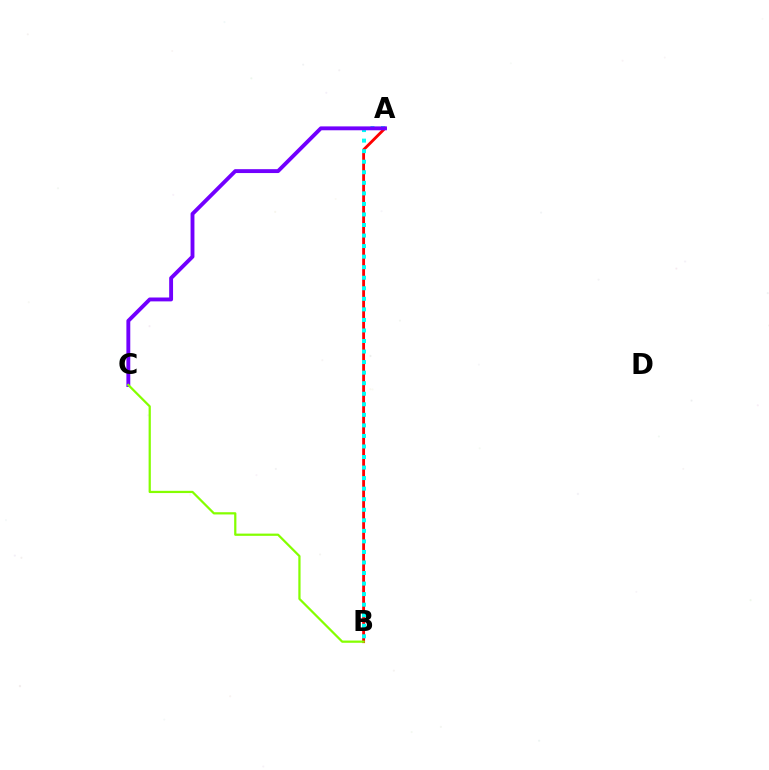{('A', 'B'): [{'color': '#ff0000', 'line_style': 'solid', 'thickness': 2.05}, {'color': '#00fff6', 'line_style': 'dotted', 'thickness': 2.87}], ('A', 'C'): [{'color': '#7200ff', 'line_style': 'solid', 'thickness': 2.79}], ('B', 'C'): [{'color': '#84ff00', 'line_style': 'solid', 'thickness': 1.61}]}